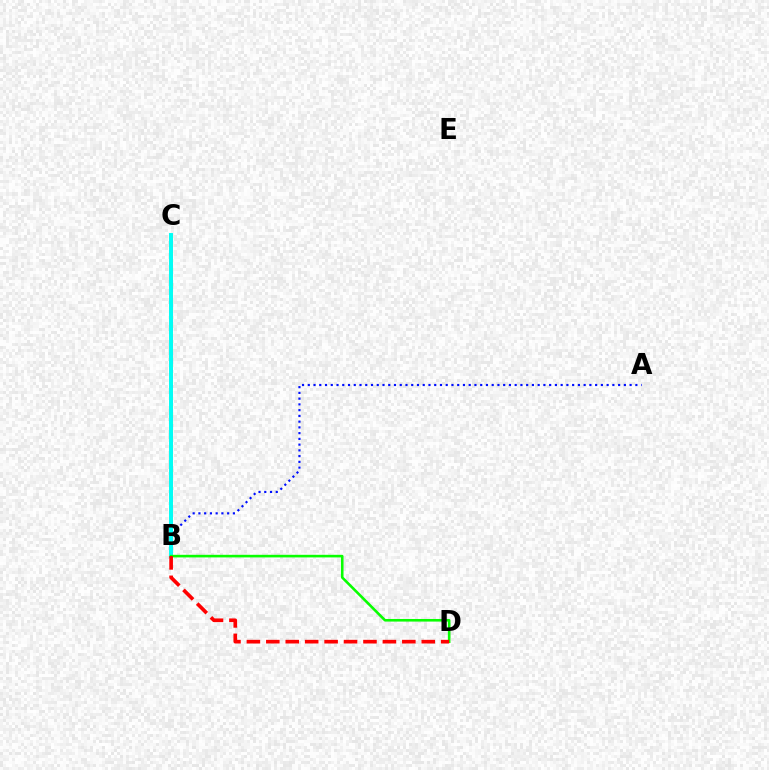{('B', 'C'): [{'color': '#ee00ff', 'line_style': 'solid', 'thickness': 1.91}, {'color': '#fcf500', 'line_style': 'dotted', 'thickness': 2.19}, {'color': '#00fff6', 'line_style': 'solid', 'thickness': 2.83}], ('A', 'B'): [{'color': '#0010ff', 'line_style': 'dotted', 'thickness': 1.56}], ('B', 'D'): [{'color': '#08ff00', 'line_style': 'solid', 'thickness': 1.87}, {'color': '#ff0000', 'line_style': 'dashed', 'thickness': 2.64}]}